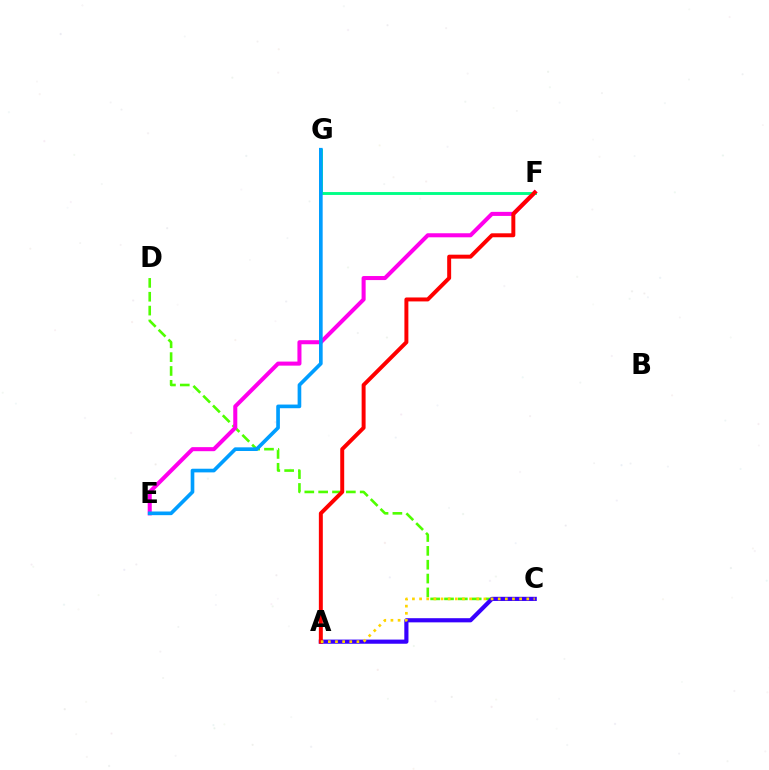{('C', 'D'): [{'color': '#4fff00', 'line_style': 'dashed', 'thickness': 1.88}], ('E', 'F'): [{'color': '#ff00ed', 'line_style': 'solid', 'thickness': 2.91}], ('A', 'C'): [{'color': '#3700ff', 'line_style': 'solid', 'thickness': 2.99}, {'color': '#ffd500', 'line_style': 'dotted', 'thickness': 1.94}], ('F', 'G'): [{'color': '#00ff86', 'line_style': 'solid', 'thickness': 2.08}], ('E', 'G'): [{'color': '#009eff', 'line_style': 'solid', 'thickness': 2.63}], ('A', 'F'): [{'color': '#ff0000', 'line_style': 'solid', 'thickness': 2.85}]}